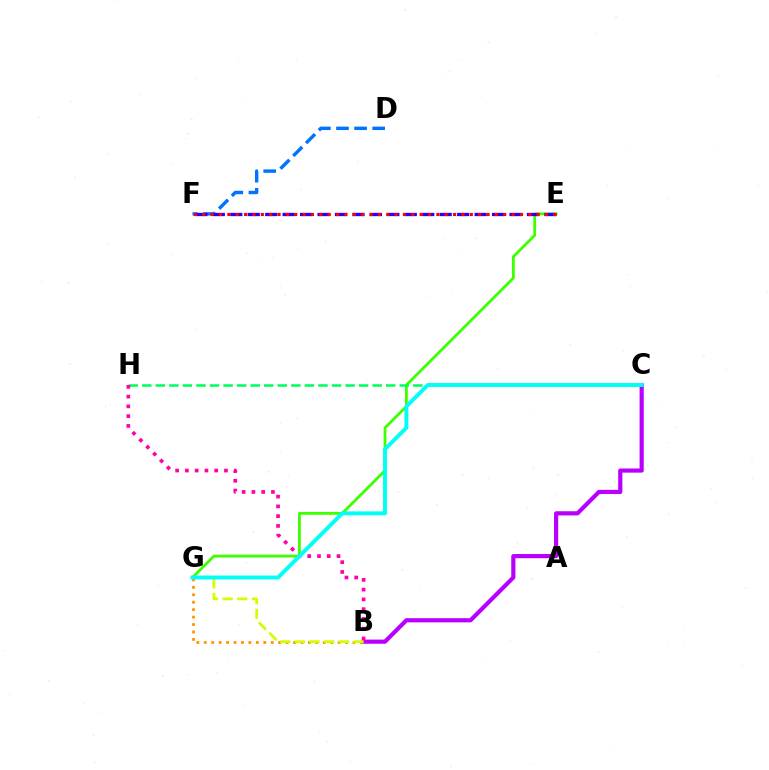{('E', 'G'): [{'color': '#3dff00', 'line_style': 'solid', 'thickness': 2.02}], ('B', 'C'): [{'color': '#b900ff', 'line_style': 'solid', 'thickness': 3.0}], ('B', 'G'): [{'color': '#ff9400', 'line_style': 'dotted', 'thickness': 2.02}, {'color': '#d1ff00', 'line_style': 'dashed', 'thickness': 1.99}], ('C', 'H'): [{'color': '#00ff5c', 'line_style': 'dashed', 'thickness': 1.84}], ('B', 'H'): [{'color': '#ff00ac', 'line_style': 'dotted', 'thickness': 2.65}], ('D', 'F'): [{'color': '#0074ff', 'line_style': 'dashed', 'thickness': 2.46}], ('E', 'F'): [{'color': '#2500ff', 'line_style': 'dashed', 'thickness': 2.37}, {'color': '#ff0000', 'line_style': 'dotted', 'thickness': 2.27}], ('C', 'G'): [{'color': '#00fff6', 'line_style': 'solid', 'thickness': 2.83}]}